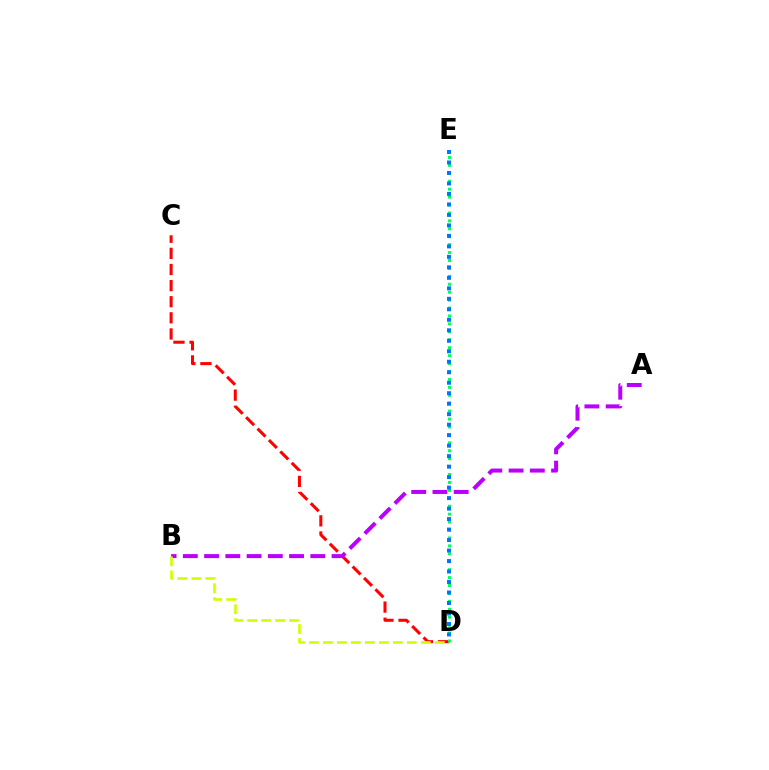{('C', 'D'): [{'color': '#ff0000', 'line_style': 'dashed', 'thickness': 2.19}], ('A', 'B'): [{'color': '#b900ff', 'line_style': 'dashed', 'thickness': 2.89}], ('B', 'D'): [{'color': '#d1ff00', 'line_style': 'dashed', 'thickness': 1.9}], ('D', 'E'): [{'color': '#00ff5c', 'line_style': 'dotted', 'thickness': 2.15}, {'color': '#0074ff', 'line_style': 'dotted', 'thickness': 2.85}]}